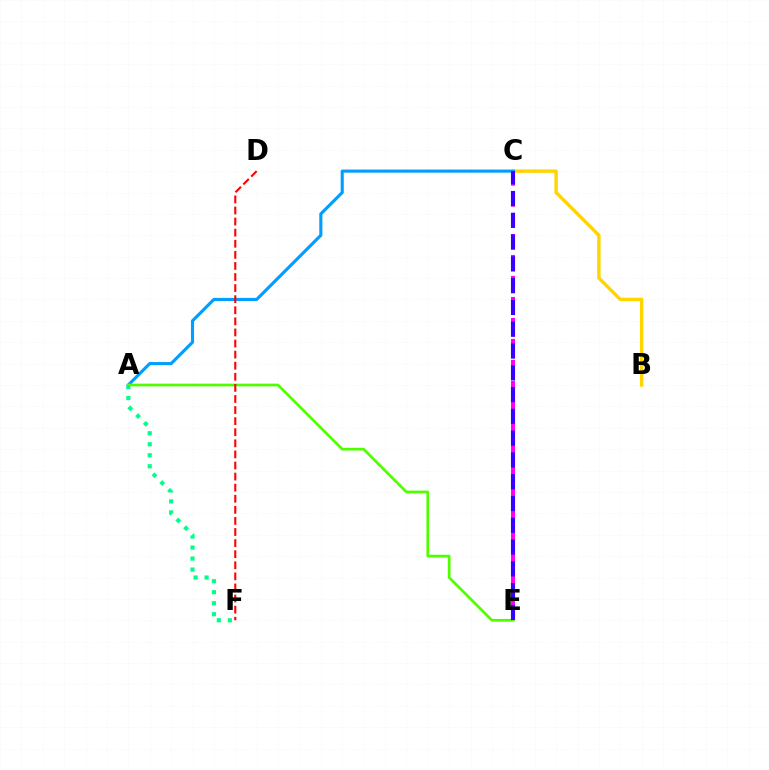{('B', 'C'): [{'color': '#ffd500', 'line_style': 'solid', 'thickness': 2.45}], ('A', 'F'): [{'color': '#00ff86', 'line_style': 'dotted', 'thickness': 2.99}], ('A', 'C'): [{'color': '#009eff', 'line_style': 'solid', 'thickness': 2.24}], ('A', 'E'): [{'color': '#4fff00', 'line_style': 'solid', 'thickness': 1.95}], ('C', 'E'): [{'color': '#ff00ed', 'line_style': 'dashed', 'thickness': 2.85}, {'color': '#3700ff', 'line_style': 'dashed', 'thickness': 2.96}], ('D', 'F'): [{'color': '#ff0000', 'line_style': 'dashed', 'thickness': 1.51}]}